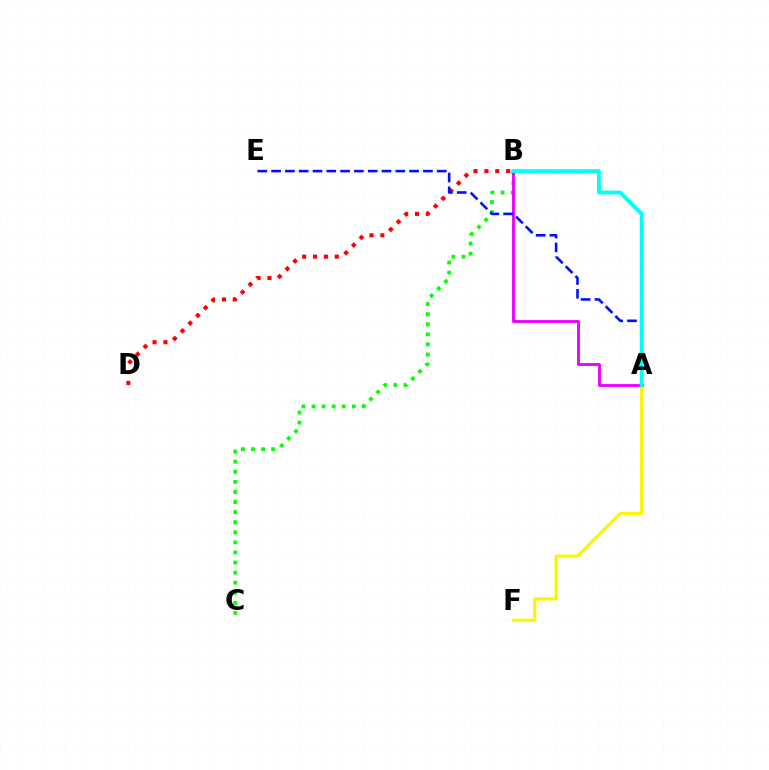{('B', 'C'): [{'color': '#08ff00', 'line_style': 'dotted', 'thickness': 2.74}], ('B', 'D'): [{'color': '#ff0000', 'line_style': 'dotted', 'thickness': 2.96}], ('A', 'F'): [{'color': '#fcf500', 'line_style': 'solid', 'thickness': 2.29}], ('A', 'B'): [{'color': '#ee00ff', 'line_style': 'solid', 'thickness': 2.07}, {'color': '#00fff6', 'line_style': 'solid', 'thickness': 2.78}], ('A', 'E'): [{'color': '#0010ff', 'line_style': 'dashed', 'thickness': 1.88}]}